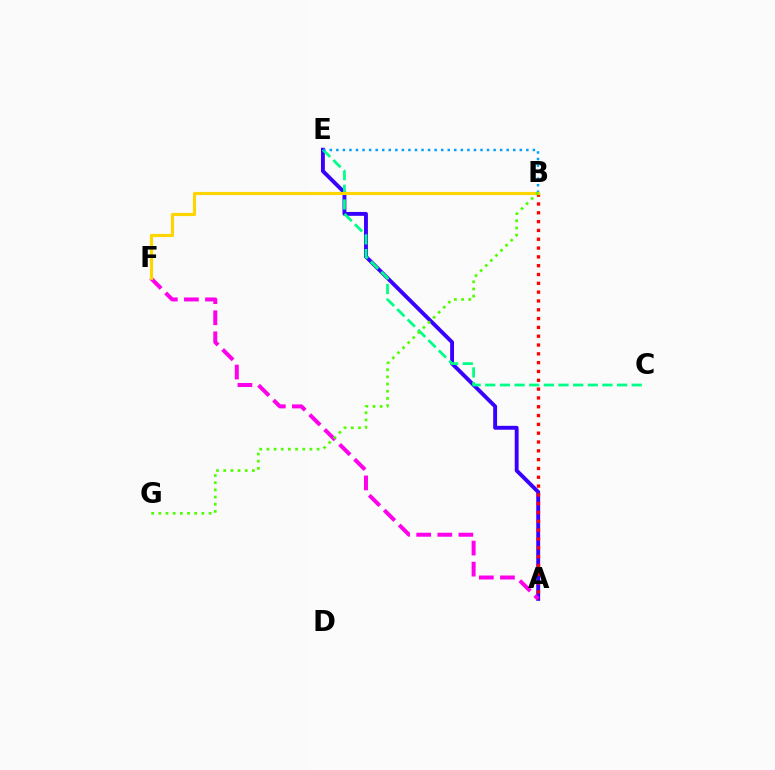{('A', 'E'): [{'color': '#3700ff', 'line_style': 'solid', 'thickness': 2.8}], ('C', 'E'): [{'color': '#00ff86', 'line_style': 'dashed', 'thickness': 1.99}], ('A', 'B'): [{'color': '#ff0000', 'line_style': 'dotted', 'thickness': 2.4}], ('B', 'E'): [{'color': '#009eff', 'line_style': 'dotted', 'thickness': 1.78}], ('A', 'F'): [{'color': '#ff00ed', 'line_style': 'dashed', 'thickness': 2.86}], ('B', 'F'): [{'color': '#ffd500', 'line_style': 'solid', 'thickness': 2.25}], ('B', 'G'): [{'color': '#4fff00', 'line_style': 'dotted', 'thickness': 1.95}]}